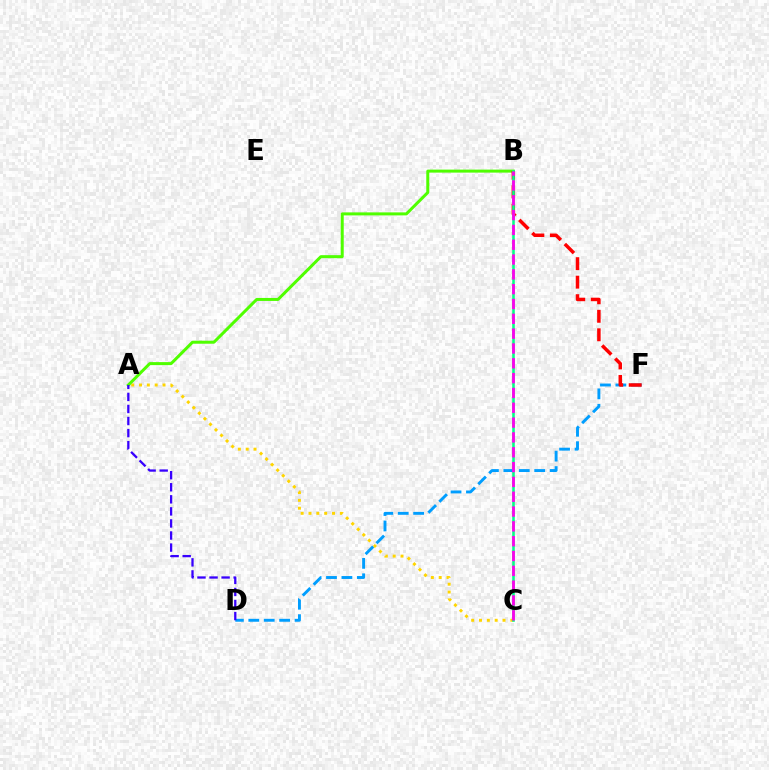{('A', 'C'): [{'color': '#ffd500', 'line_style': 'dotted', 'thickness': 2.13}], ('A', 'B'): [{'color': '#4fff00', 'line_style': 'solid', 'thickness': 2.16}], ('D', 'F'): [{'color': '#009eff', 'line_style': 'dashed', 'thickness': 2.09}], ('B', 'F'): [{'color': '#ff0000', 'line_style': 'dashed', 'thickness': 2.51}], ('B', 'C'): [{'color': '#00ff86', 'line_style': 'solid', 'thickness': 1.84}, {'color': '#ff00ed', 'line_style': 'dashed', 'thickness': 2.01}], ('A', 'D'): [{'color': '#3700ff', 'line_style': 'dashed', 'thickness': 1.64}]}